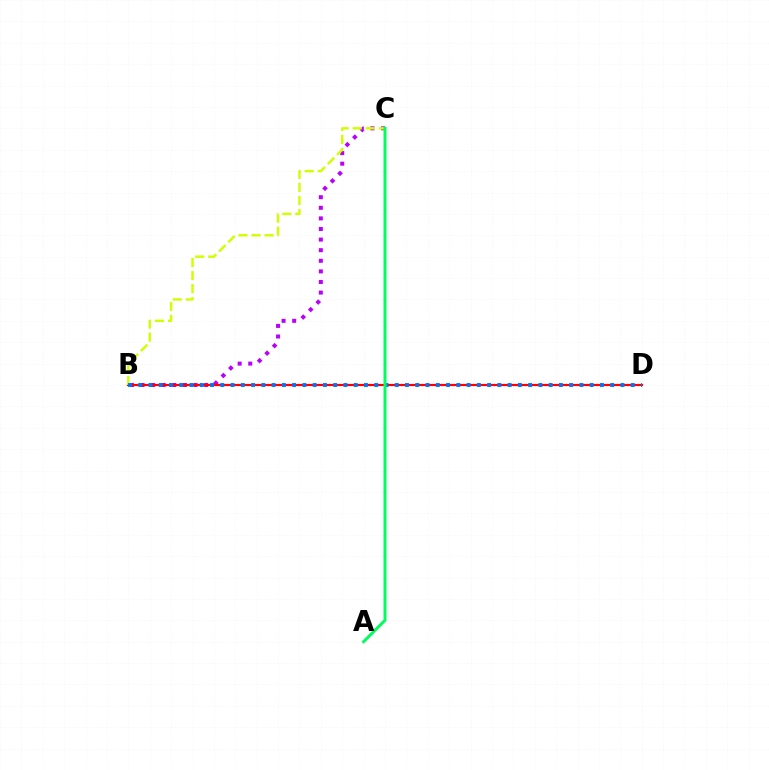{('B', 'C'): [{'color': '#b900ff', 'line_style': 'dotted', 'thickness': 2.88}, {'color': '#d1ff00', 'line_style': 'dashed', 'thickness': 1.77}], ('B', 'D'): [{'color': '#ff0000', 'line_style': 'solid', 'thickness': 1.59}, {'color': '#0074ff', 'line_style': 'dotted', 'thickness': 2.79}], ('A', 'C'): [{'color': '#00ff5c', 'line_style': 'solid', 'thickness': 2.15}]}